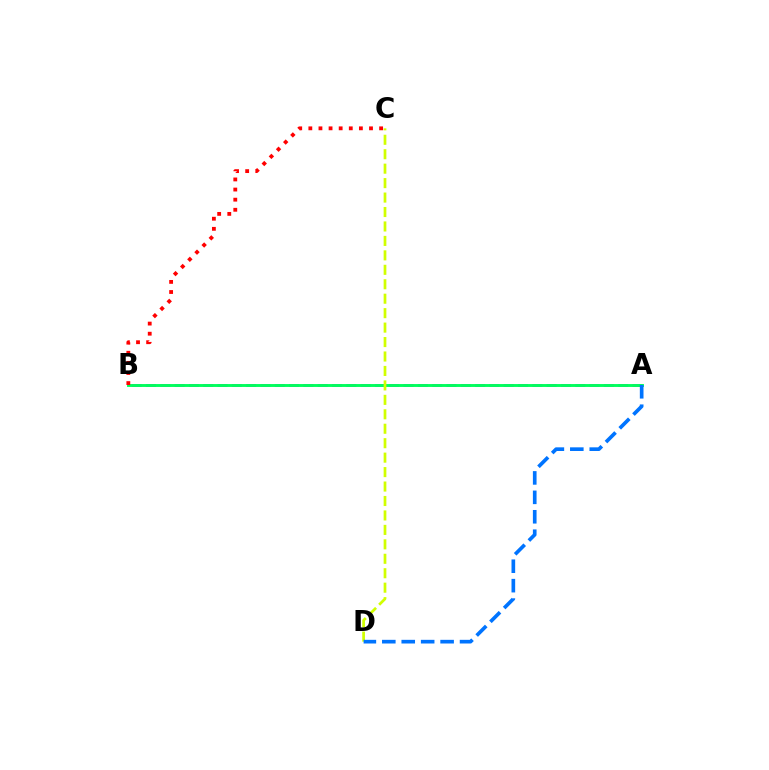{('A', 'B'): [{'color': '#b900ff', 'line_style': 'dashed', 'thickness': 1.94}, {'color': '#00ff5c', 'line_style': 'solid', 'thickness': 2.08}], ('C', 'D'): [{'color': '#d1ff00', 'line_style': 'dashed', 'thickness': 1.96}], ('A', 'D'): [{'color': '#0074ff', 'line_style': 'dashed', 'thickness': 2.64}], ('B', 'C'): [{'color': '#ff0000', 'line_style': 'dotted', 'thickness': 2.75}]}